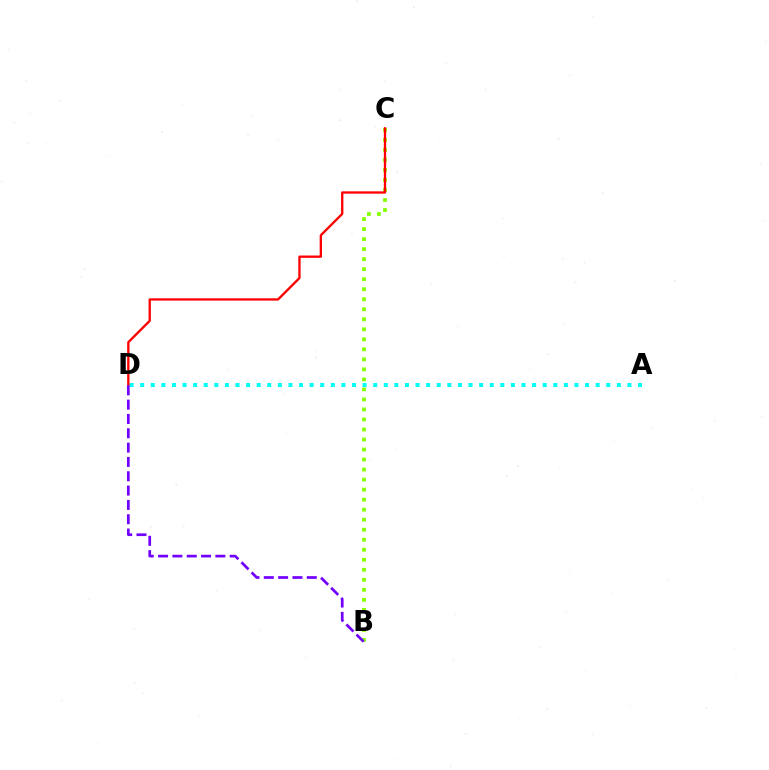{('B', 'C'): [{'color': '#84ff00', 'line_style': 'dotted', 'thickness': 2.72}], ('A', 'D'): [{'color': '#00fff6', 'line_style': 'dotted', 'thickness': 2.88}], ('C', 'D'): [{'color': '#ff0000', 'line_style': 'solid', 'thickness': 1.67}], ('B', 'D'): [{'color': '#7200ff', 'line_style': 'dashed', 'thickness': 1.95}]}